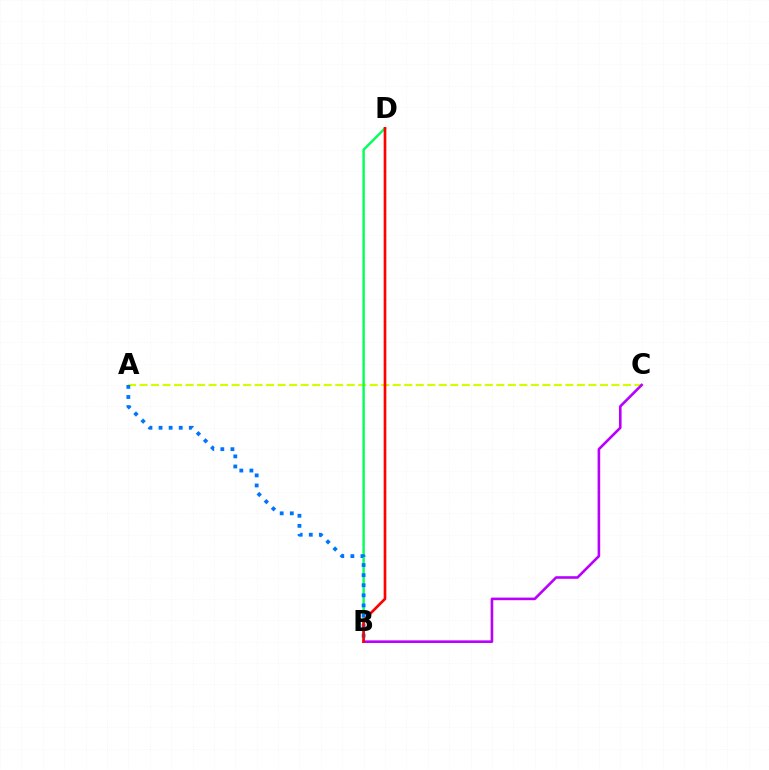{('A', 'C'): [{'color': '#d1ff00', 'line_style': 'dashed', 'thickness': 1.56}], ('B', 'D'): [{'color': '#00ff5c', 'line_style': 'solid', 'thickness': 1.73}, {'color': '#ff0000', 'line_style': 'solid', 'thickness': 1.92}], ('B', 'C'): [{'color': '#b900ff', 'line_style': 'solid', 'thickness': 1.88}], ('A', 'B'): [{'color': '#0074ff', 'line_style': 'dotted', 'thickness': 2.74}]}